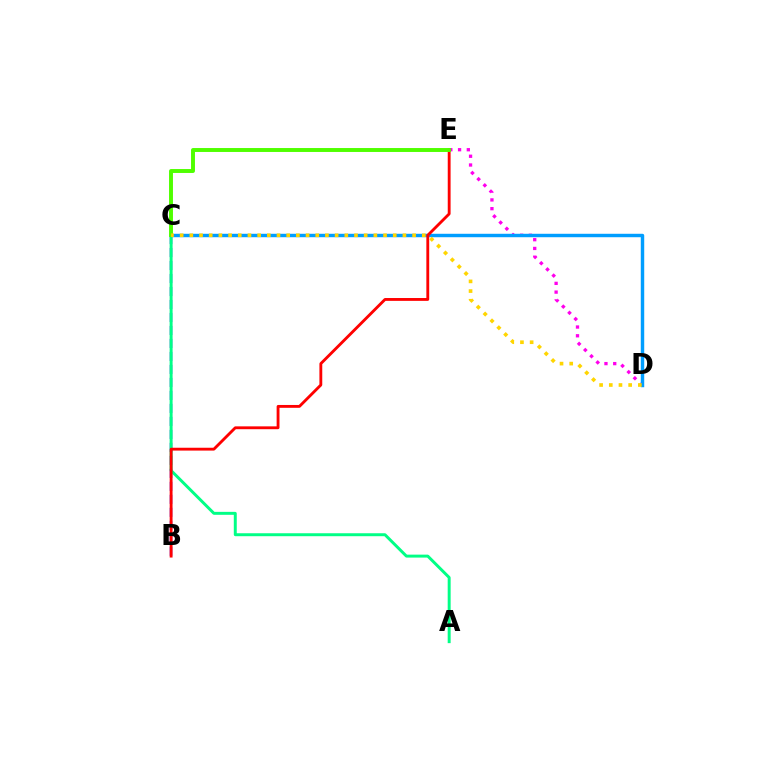{('B', 'C'): [{'color': '#3700ff', 'line_style': 'dashed', 'thickness': 1.76}], ('D', 'E'): [{'color': '#ff00ed', 'line_style': 'dotted', 'thickness': 2.38}], ('C', 'D'): [{'color': '#009eff', 'line_style': 'solid', 'thickness': 2.48}, {'color': '#ffd500', 'line_style': 'dotted', 'thickness': 2.63}], ('A', 'C'): [{'color': '#00ff86', 'line_style': 'solid', 'thickness': 2.13}], ('B', 'E'): [{'color': '#ff0000', 'line_style': 'solid', 'thickness': 2.05}], ('C', 'E'): [{'color': '#4fff00', 'line_style': 'solid', 'thickness': 2.83}]}